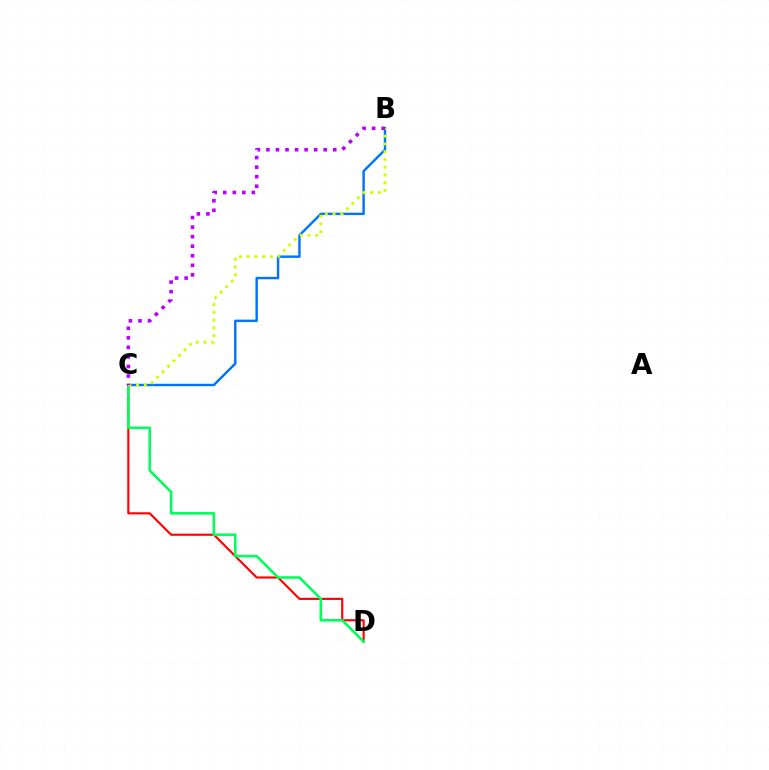{('C', 'D'): [{'color': '#ff0000', 'line_style': 'solid', 'thickness': 1.54}, {'color': '#00ff5c', 'line_style': 'solid', 'thickness': 1.86}], ('B', 'C'): [{'color': '#0074ff', 'line_style': 'solid', 'thickness': 1.75}, {'color': '#d1ff00', 'line_style': 'dotted', 'thickness': 2.1}, {'color': '#b900ff', 'line_style': 'dotted', 'thickness': 2.59}]}